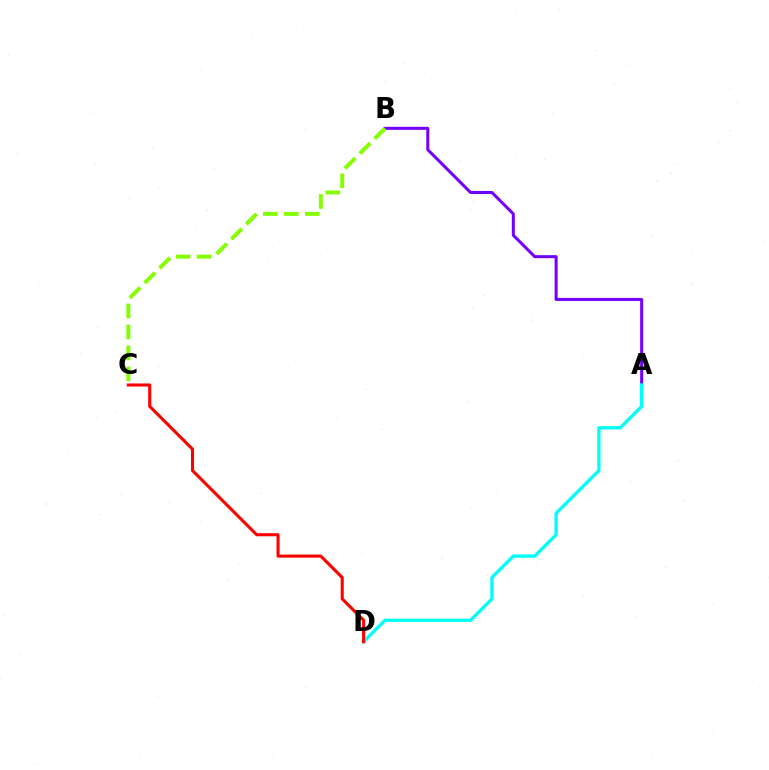{('A', 'B'): [{'color': '#7200ff', 'line_style': 'solid', 'thickness': 2.17}], ('A', 'D'): [{'color': '#00fff6', 'line_style': 'solid', 'thickness': 2.39}], ('C', 'D'): [{'color': '#ff0000', 'line_style': 'solid', 'thickness': 2.22}], ('B', 'C'): [{'color': '#84ff00', 'line_style': 'dashed', 'thickness': 2.85}]}